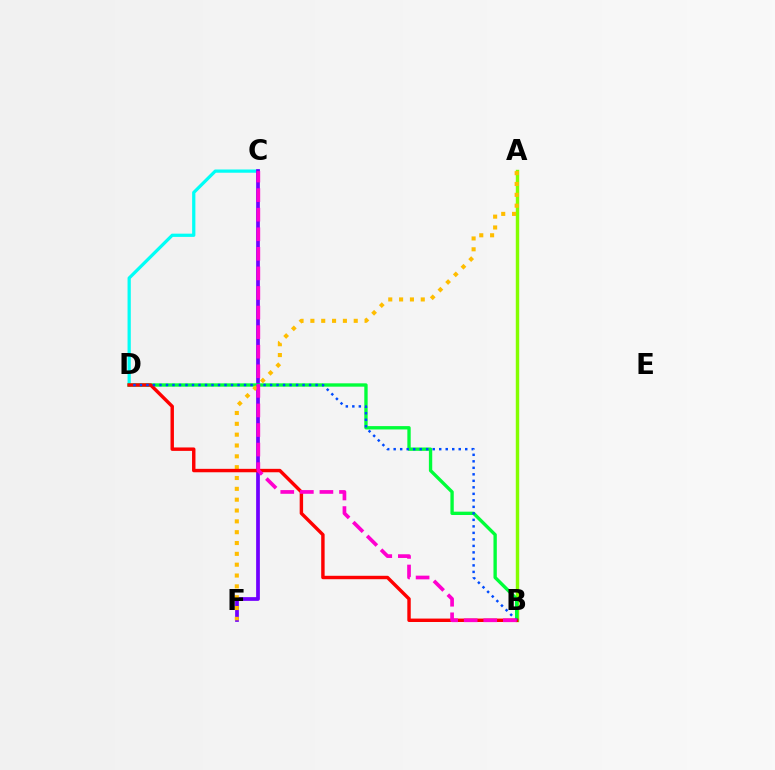{('A', 'B'): [{'color': '#84ff00', 'line_style': 'solid', 'thickness': 2.47}], ('C', 'D'): [{'color': '#00fff6', 'line_style': 'solid', 'thickness': 2.33}], ('C', 'F'): [{'color': '#7200ff', 'line_style': 'solid', 'thickness': 2.69}], ('B', 'D'): [{'color': '#00ff39', 'line_style': 'solid', 'thickness': 2.41}, {'color': '#ff0000', 'line_style': 'solid', 'thickness': 2.47}, {'color': '#004bff', 'line_style': 'dotted', 'thickness': 1.77}], ('A', 'F'): [{'color': '#ffbd00', 'line_style': 'dotted', 'thickness': 2.94}], ('B', 'C'): [{'color': '#ff00cf', 'line_style': 'dashed', 'thickness': 2.66}]}